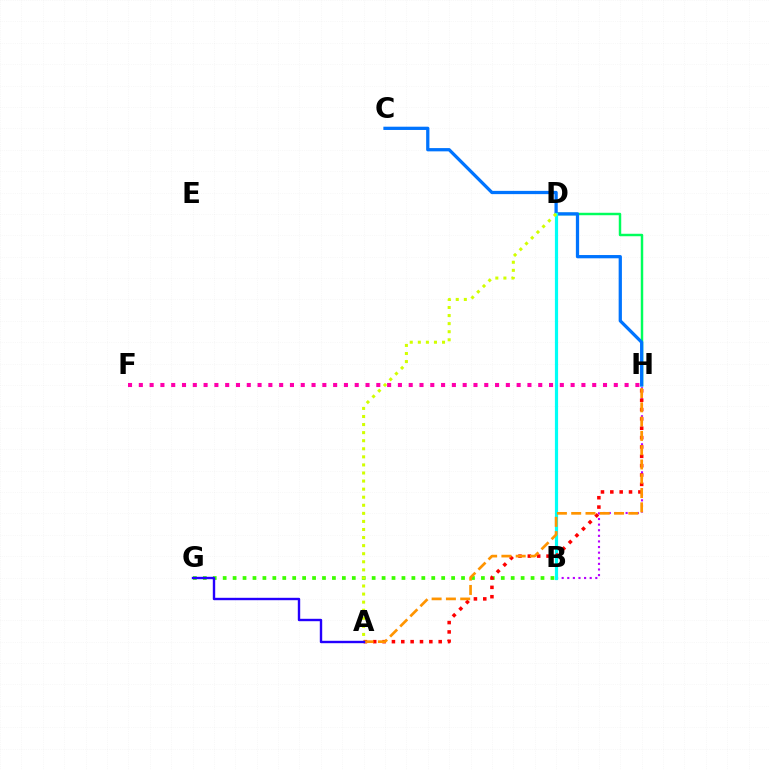{('D', 'H'): [{'color': '#00ff5c', 'line_style': 'solid', 'thickness': 1.77}], ('C', 'H'): [{'color': '#0074ff', 'line_style': 'solid', 'thickness': 2.35}], ('F', 'H'): [{'color': '#ff00ac', 'line_style': 'dotted', 'thickness': 2.93}], ('B', 'G'): [{'color': '#3dff00', 'line_style': 'dotted', 'thickness': 2.7}], ('B', 'H'): [{'color': '#b900ff', 'line_style': 'dotted', 'thickness': 1.52}], ('B', 'D'): [{'color': '#00fff6', 'line_style': 'solid', 'thickness': 2.29}], ('A', 'H'): [{'color': '#ff0000', 'line_style': 'dotted', 'thickness': 2.54}, {'color': '#ff9400', 'line_style': 'dashed', 'thickness': 1.94}], ('A', 'D'): [{'color': '#d1ff00', 'line_style': 'dotted', 'thickness': 2.19}], ('A', 'G'): [{'color': '#2500ff', 'line_style': 'solid', 'thickness': 1.73}]}